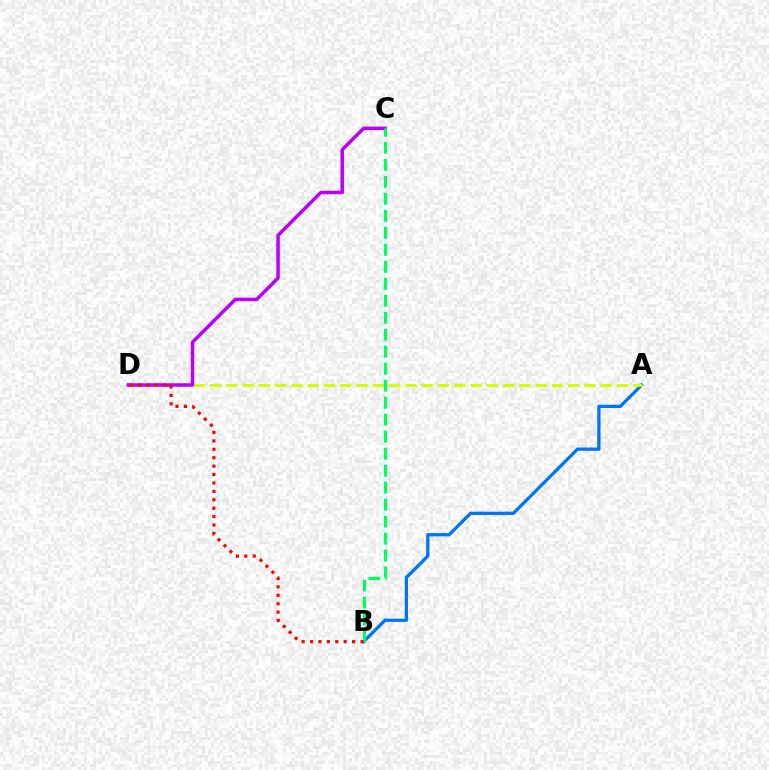{('A', 'B'): [{'color': '#0074ff', 'line_style': 'solid', 'thickness': 2.35}], ('A', 'D'): [{'color': '#d1ff00', 'line_style': 'dashed', 'thickness': 2.21}], ('C', 'D'): [{'color': '#b900ff', 'line_style': 'solid', 'thickness': 2.5}], ('B', 'C'): [{'color': '#00ff5c', 'line_style': 'dashed', 'thickness': 2.31}], ('B', 'D'): [{'color': '#ff0000', 'line_style': 'dotted', 'thickness': 2.29}]}